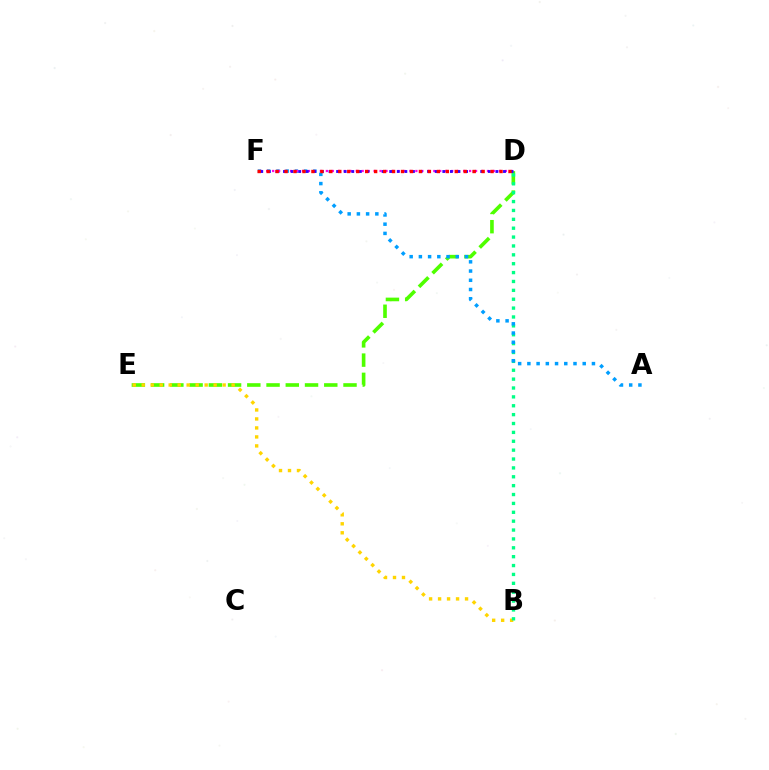{('D', 'E'): [{'color': '#4fff00', 'line_style': 'dashed', 'thickness': 2.61}], ('B', 'E'): [{'color': '#ffd500', 'line_style': 'dotted', 'thickness': 2.44}], ('B', 'D'): [{'color': '#00ff86', 'line_style': 'dotted', 'thickness': 2.41}], ('A', 'F'): [{'color': '#009eff', 'line_style': 'dotted', 'thickness': 2.51}], ('D', 'F'): [{'color': '#ff00ed', 'line_style': 'dotted', 'thickness': 1.62}, {'color': '#3700ff', 'line_style': 'dotted', 'thickness': 2.06}, {'color': '#ff0000', 'line_style': 'dotted', 'thickness': 2.43}]}